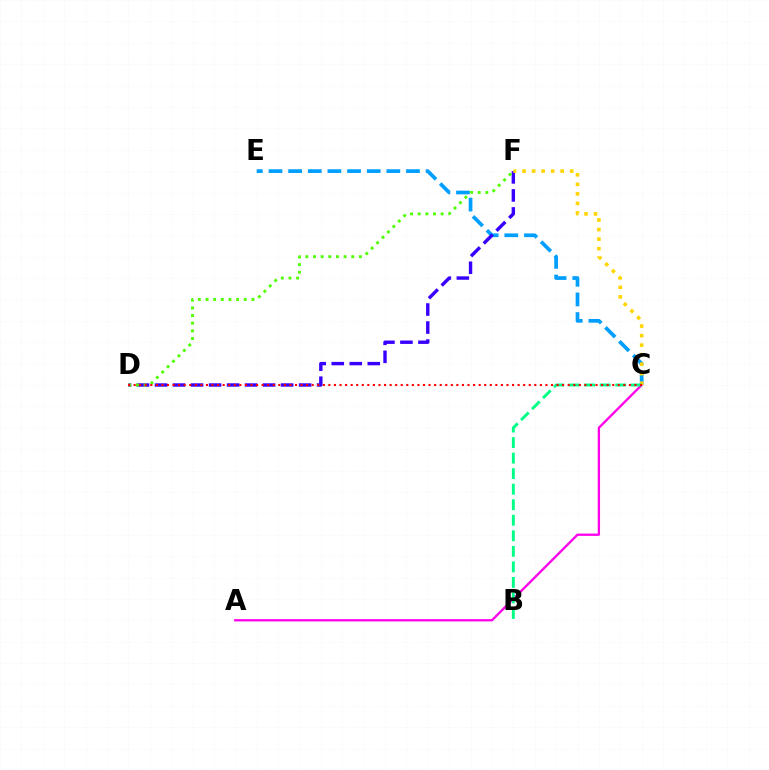{('A', 'C'): [{'color': '#ff00ed', 'line_style': 'solid', 'thickness': 1.67}], ('C', 'E'): [{'color': '#009eff', 'line_style': 'dashed', 'thickness': 2.67}], ('D', 'F'): [{'color': '#3700ff', 'line_style': 'dashed', 'thickness': 2.45}, {'color': '#4fff00', 'line_style': 'dotted', 'thickness': 2.08}], ('C', 'F'): [{'color': '#ffd500', 'line_style': 'dotted', 'thickness': 2.59}], ('B', 'C'): [{'color': '#00ff86', 'line_style': 'dashed', 'thickness': 2.11}], ('C', 'D'): [{'color': '#ff0000', 'line_style': 'dotted', 'thickness': 1.51}]}